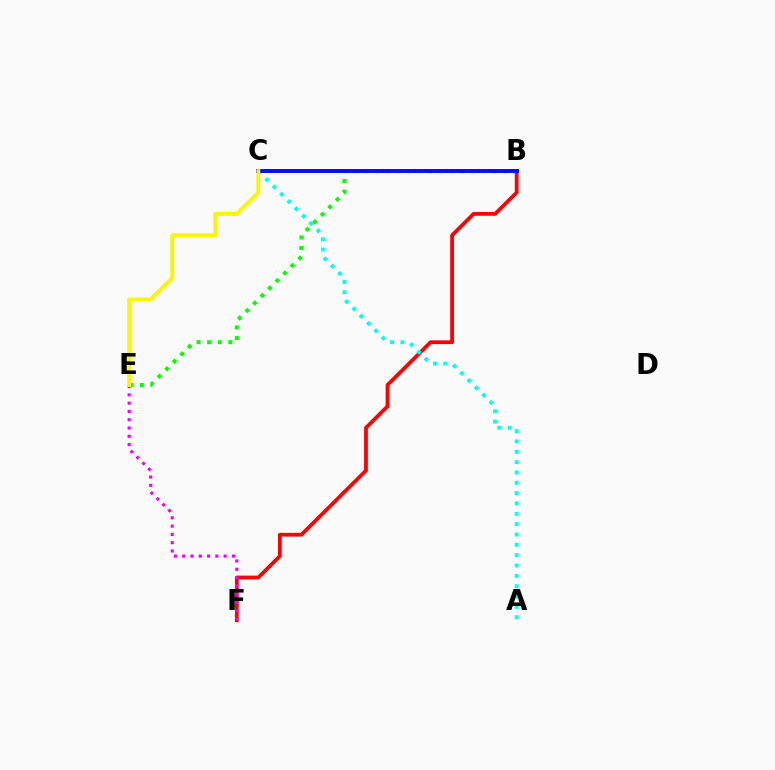{('B', 'E'): [{'color': '#08ff00', 'line_style': 'dotted', 'thickness': 2.89}], ('B', 'F'): [{'color': '#ff0000', 'line_style': 'solid', 'thickness': 2.71}], ('E', 'F'): [{'color': '#ee00ff', 'line_style': 'dotted', 'thickness': 2.25}], ('A', 'C'): [{'color': '#00fff6', 'line_style': 'dotted', 'thickness': 2.81}], ('B', 'C'): [{'color': '#0010ff', 'line_style': 'solid', 'thickness': 2.85}], ('C', 'E'): [{'color': '#fcf500', 'line_style': 'solid', 'thickness': 2.8}]}